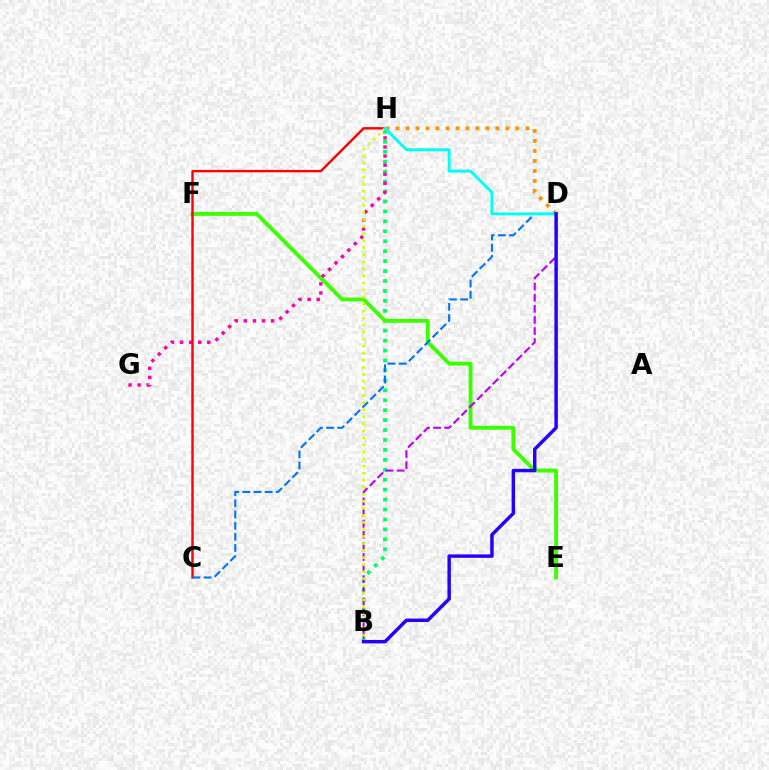{('B', 'H'): [{'color': '#00ff5c', 'line_style': 'dotted', 'thickness': 2.7}, {'color': '#d1ff00', 'line_style': 'dotted', 'thickness': 1.91}], ('E', 'F'): [{'color': '#3dff00', 'line_style': 'solid', 'thickness': 2.8}], ('G', 'H'): [{'color': '#ff00ac', 'line_style': 'dotted', 'thickness': 2.47}], ('C', 'H'): [{'color': '#ff0000', 'line_style': 'solid', 'thickness': 1.73}], ('B', 'D'): [{'color': '#b900ff', 'line_style': 'dashed', 'thickness': 1.51}, {'color': '#2500ff', 'line_style': 'solid', 'thickness': 2.48}], ('C', 'D'): [{'color': '#0074ff', 'line_style': 'dashed', 'thickness': 1.52}], ('D', 'H'): [{'color': '#ff9400', 'line_style': 'dotted', 'thickness': 2.71}, {'color': '#00fff6', 'line_style': 'solid', 'thickness': 2.09}]}